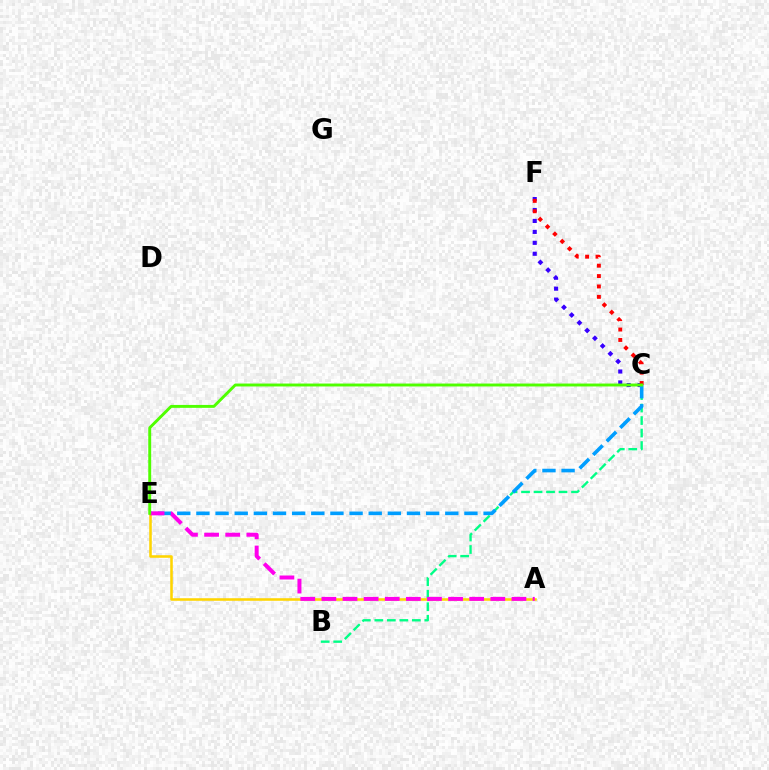{('B', 'C'): [{'color': '#00ff86', 'line_style': 'dashed', 'thickness': 1.7}], ('C', 'F'): [{'color': '#3700ff', 'line_style': 'dotted', 'thickness': 2.97}, {'color': '#ff0000', 'line_style': 'dotted', 'thickness': 2.82}], ('C', 'E'): [{'color': '#009eff', 'line_style': 'dashed', 'thickness': 2.6}, {'color': '#4fff00', 'line_style': 'solid', 'thickness': 2.1}], ('A', 'E'): [{'color': '#ffd500', 'line_style': 'solid', 'thickness': 1.84}, {'color': '#ff00ed', 'line_style': 'dashed', 'thickness': 2.87}]}